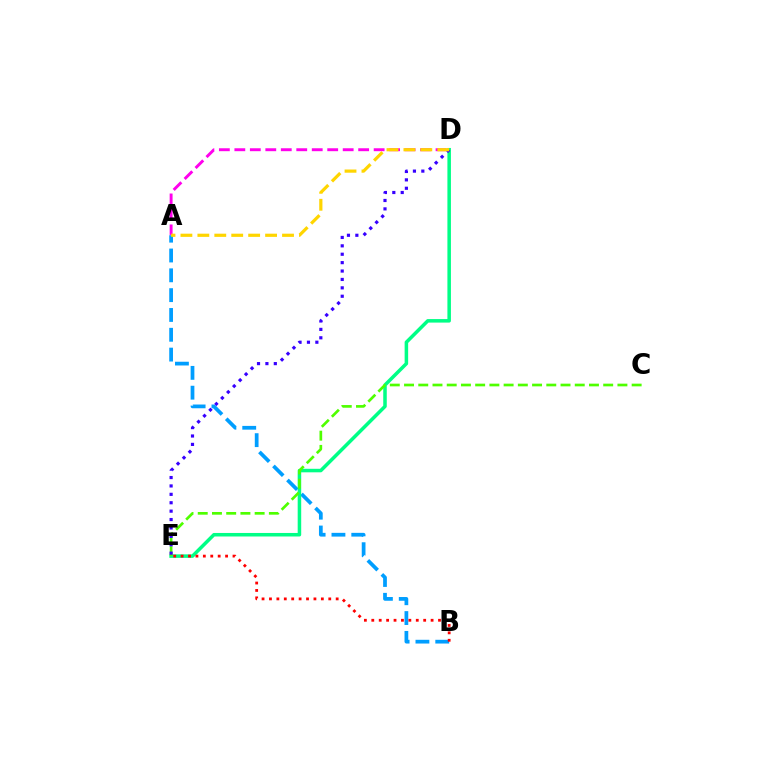{('A', 'D'): [{'color': '#ff00ed', 'line_style': 'dashed', 'thickness': 2.1}, {'color': '#ffd500', 'line_style': 'dashed', 'thickness': 2.3}], ('A', 'B'): [{'color': '#009eff', 'line_style': 'dashed', 'thickness': 2.69}], ('D', 'E'): [{'color': '#00ff86', 'line_style': 'solid', 'thickness': 2.53}, {'color': '#3700ff', 'line_style': 'dotted', 'thickness': 2.28}], ('C', 'E'): [{'color': '#4fff00', 'line_style': 'dashed', 'thickness': 1.93}], ('B', 'E'): [{'color': '#ff0000', 'line_style': 'dotted', 'thickness': 2.01}]}